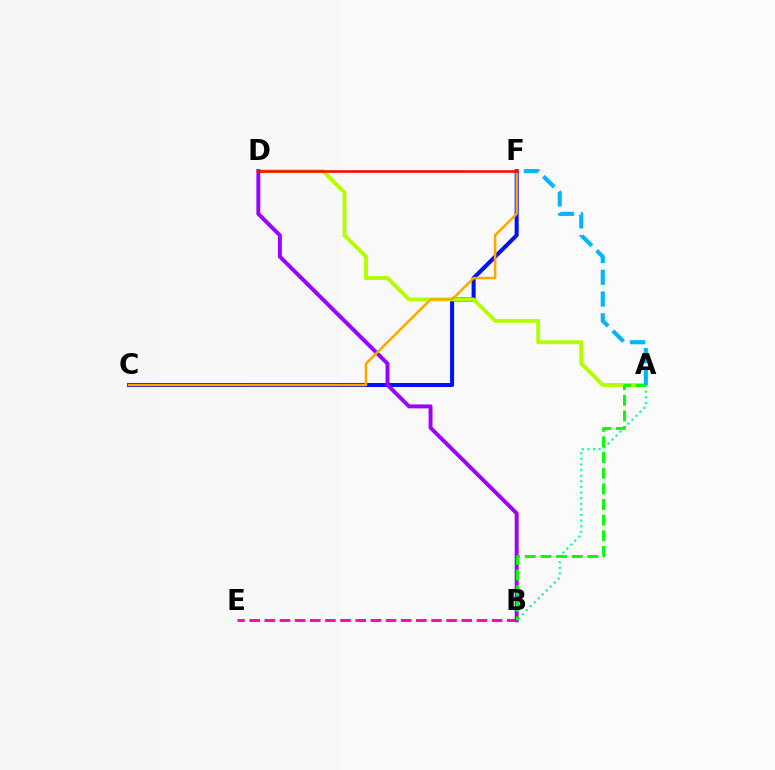{('C', 'F'): [{'color': '#0010ff', 'line_style': 'solid', 'thickness': 2.91}, {'color': '#ffa500', 'line_style': 'solid', 'thickness': 1.79}], ('B', 'E'): [{'color': '#ff00bd', 'line_style': 'dashed', 'thickness': 2.06}], ('A', 'B'): [{'color': '#00ff9d', 'line_style': 'dotted', 'thickness': 1.53}, {'color': '#08ff00', 'line_style': 'dashed', 'thickness': 2.13}], ('A', 'D'): [{'color': '#b3ff00', 'line_style': 'solid', 'thickness': 2.81}], ('B', 'D'): [{'color': '#9b00ff', 'line_style': 'solid', 'thickness': 2.82}], ('A', 'F'): [{'color': '#00b5ff', 'line_style': 'dashed', 'thickness': 2.96}], ('D', 'F'): [{'color': '#ff0000', 'line_style': 'solid', 'thickness': 1.81}]}